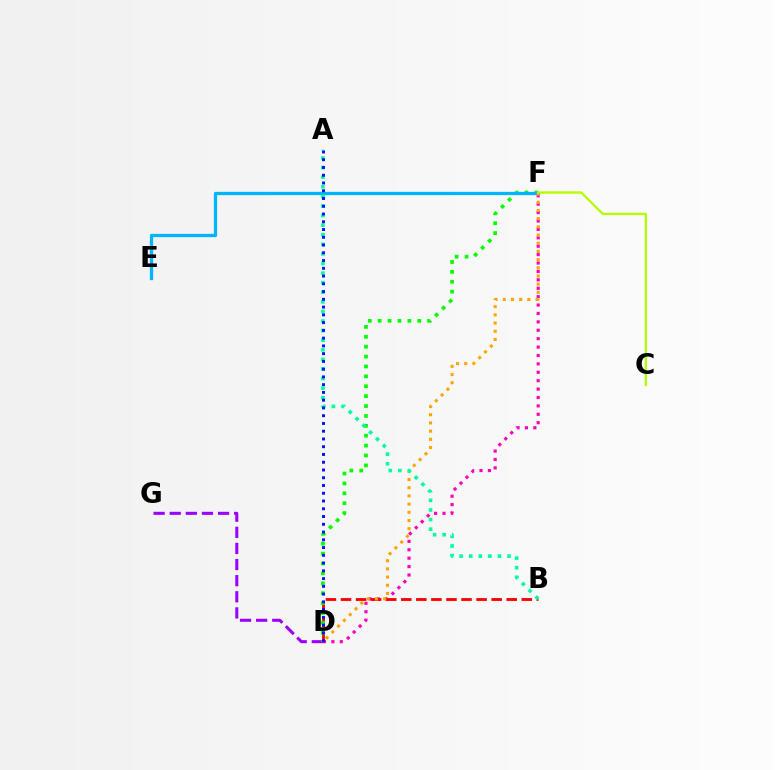{('D', 'F'): [{'color': '#ff00bd', 'line_style': 'dotted', 'thickness': 2.28}, {'color': '#08ff00', 'line_style': 'dotted', 'thickness': 2.69}, {'color': '#ffa500', 'line_style': 'dotted', 'thickness': 2.23}], ('D', 'G'): [{'color': '#9b00ff', 'line_style': 'dashed', 'thickness': 2.19}], ('B', 'D'): [{'color': '#ff0000', 'line_style': 'dashed', 'thickness': 2.05}], ('E', 'F'): [{'color': '#00b5ff', 'line_style': 'solid', 'thickness': 2.36}], ('C', 'F'): [{'color': '#b3ff00', 'line_style': 'solid', 'thickness': 1.66}], ('A', 'B'): [{'color': '#00ff9d', 'line_style': 'dotted', 'thickness': 2.61}], ('A', 'D'): [{'color': '#0010ff', 'line_style': 'dotted', 'thickness': 2.11}]}